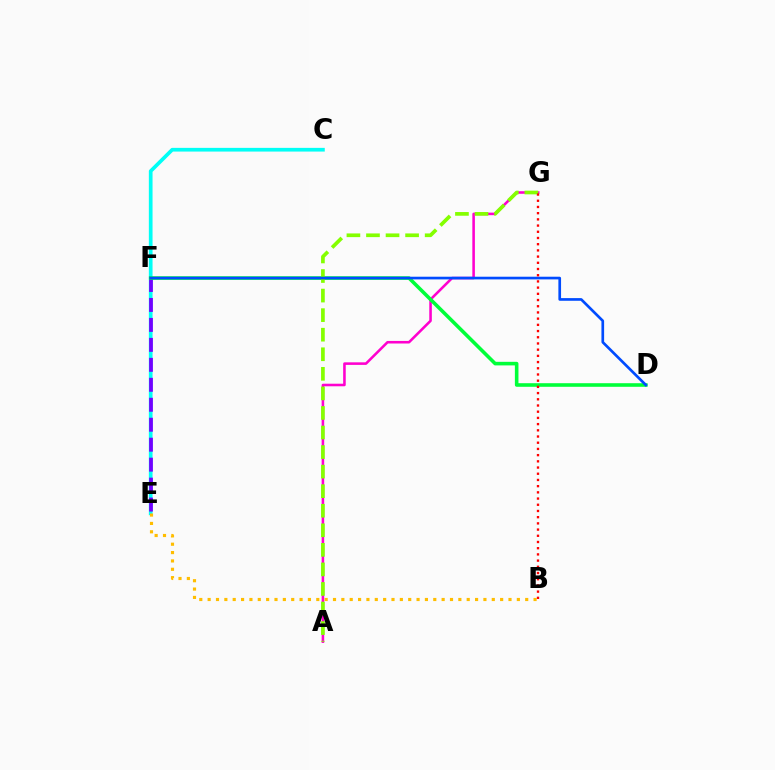{('C', 'E'): [{'color': '#00fff6', 'line_style': 'solid', 'thickness': 2.66}], ('B', 'E'): [{'color': '#ffbd00', 'line_style': 'dotted', 'thickness': 2.27}], ('A', 'G'): [{'color': '#ff00cf', 'line_style': 'solid', 'thickness': 1.85}, {'color': '#84ff00', 'line_style': 'dashed', 'thickness': 2.66}], ('E', 'F'): [{'color': '#7200ff', 'line_style': 'dashed', 'thickness': 2.71}], ('D', 'F'): [{'color': '#00ff39', 'line_style': 'solid', 'thickness': 2.58}, {'color': '#004bff', 'line_style': 'solid', 'thickness': 1.93}], ('B', 'G'): [{'color': '#ff0000', 'line_style': 'dotted', 'thickness': 1.69}]}